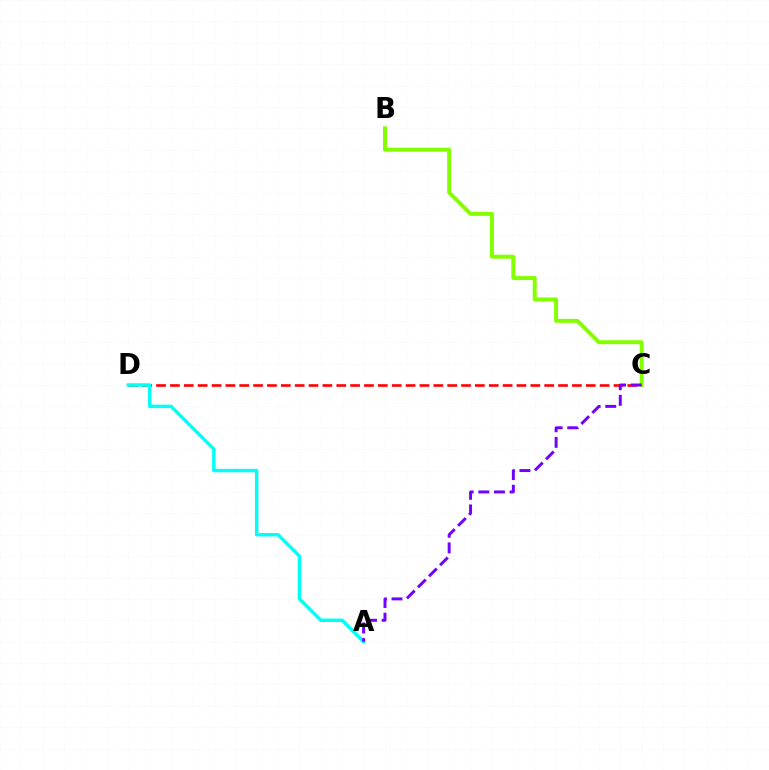{('C', 'D'): [{'color': '#ff0000', 'line_style': 'dashed', 'thickness': 1.88}], ('A', 'D'): [{'color': '#00fff6', 'line_style': 'solid', 'thickness': 2.48}], ('B', 'C'): [{'color': '#84ff00', 'line_style': 'solid', 'thickness': 2.86}], ('A', 'C'): [{'color': '#7200ff', 'line_style': 'dashed', 'thickness': 2.12}]}